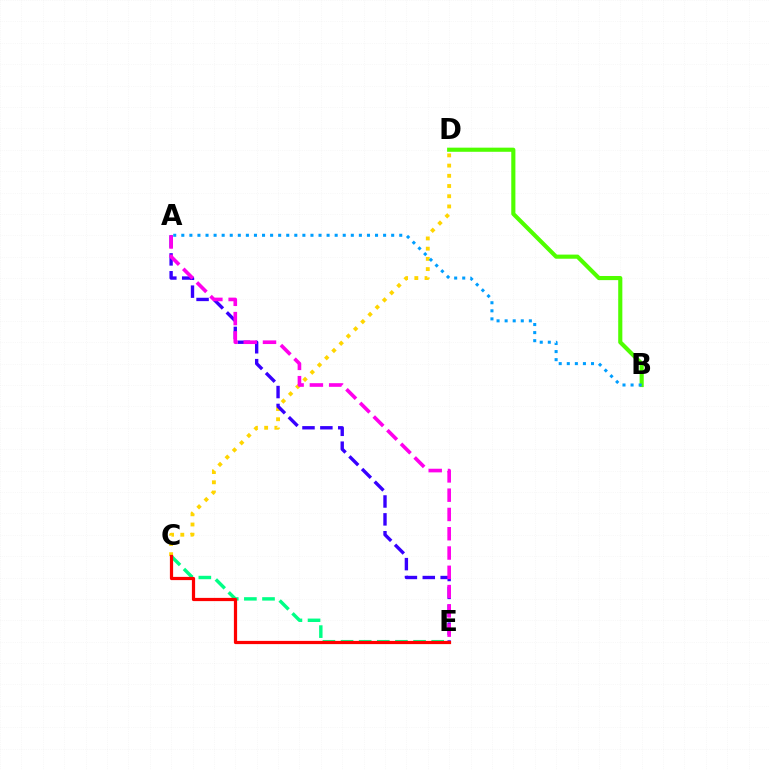{('C', 'E'): [{'color': '#00ff86', 'line_style': 'dashed', 'thickness': 2.46}, {'color': '#ff0000', 'line_style': 'solid', 'thickness': 2.32}], ('B', 'D'): [{'color': '#4fff00', 'line_style': 'solid', 'thickness': 2.97}], ('C', 'D'): [{'color': '#ffd500', 'line_style': 'dotted', 'thickness': 2.78}], ('A', 'E'): [{'color': '#3700ff', 'line_style': 'dashed', 'thickness': 2.43}, {'color': '#ff00ed', 'line_style': 'dashed', 'thickness': 2.62}], ('A', 'B'): [{'color': '#009eff', 'line_style': 'dotted', 'thickness': 2.19}]}